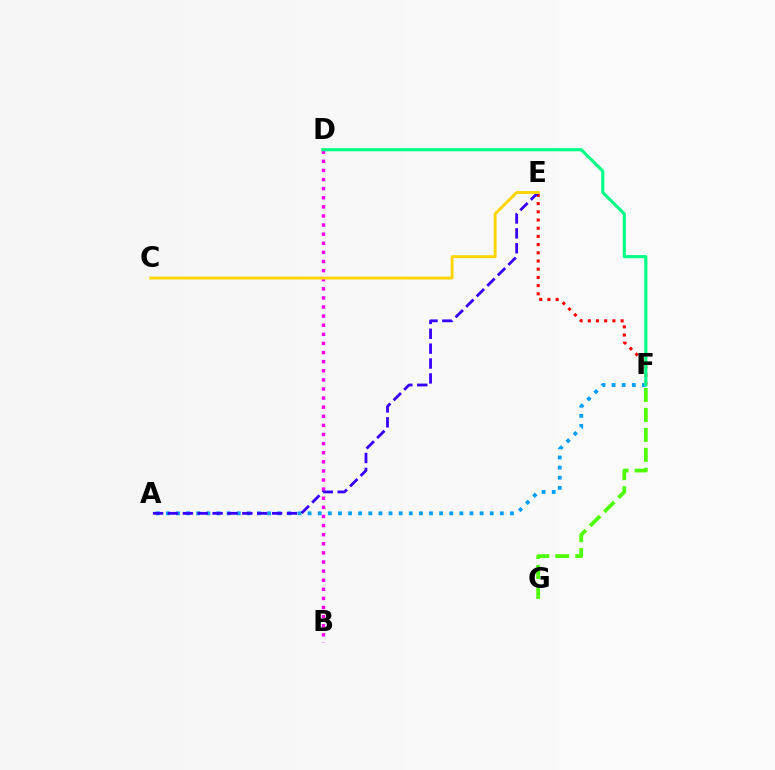{('E', 'F'): [{'color': '#ff0000', 'line_style': 'dotted', 'thickness': 2.23}], ('A', 'F'): [{'color': '#009eff', 'line_style': 'dotted', 'thickness': 2.75}], ('B', 'D'): [{'color': '#ff00ed', 'line_style': 'dotted', 'thickness': 2.47}], ('D', 'F'): [{'color': '#00ff86', 'line_style': 'solid', 'thickness': 2.26}], ('A', 'E'): [{'color': '#3700ff', 'line_style': 'dashed', 'thickness': 2.02}], ('F', 'G'): [{'color': '#4fff00', 'line_style': 'dashed', 'thickness': 2.71}], ('C', 'E'): [{'color': '#ffd500', 'line_style': 'solid', 'thickness': 2.09}]}